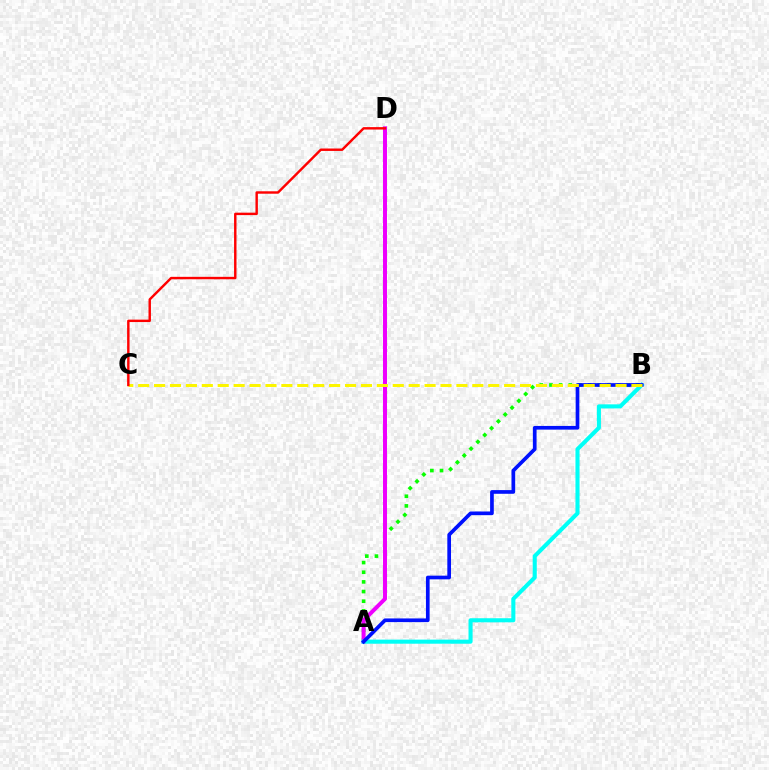{('A', 'B'): [{'color': '#08ff00', 'line_style': 'dotted', 'thickness': 2.62}, {'color': '#00fff6', 'line_style': 'solid', 'thickness': 2.94}, {'color': '#0010ff', 'line_style': 'solid', 'thickness': 2.66}], ('A', 'D'): [{'color': '#ee00ff', 'line_style': 'solid', 'thickness': 2.87}], ('B', 'C'): [{'color': '#fcf500', 'line_style': 'dashed', 'thickness': 2.16}], ('C', 'D'): [{'color': '#ff0000', 'line_style': 'solid', 'thickness': 1.75}]}